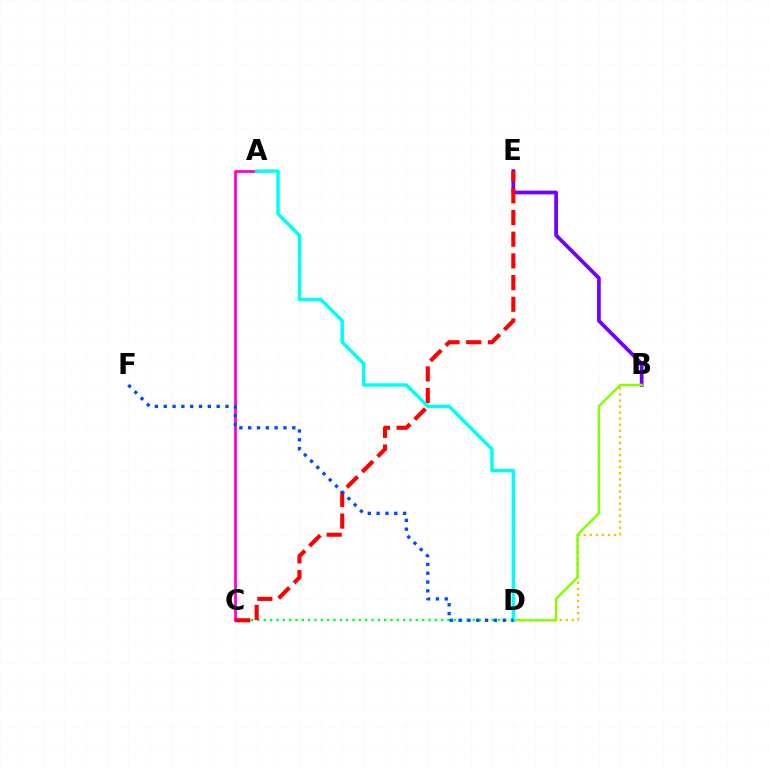{('C', 'D'): [{'color': '#00ff39', 'line_style': 'dotted', 'thickness': 1.72}], ('B', 'E'): [{'color': '#7200ff', 'line_style': 'solid', 'thickness': 2.68}], ('A', 'C'): [{'color': '#ff00cf', 'line_style': 'solid', 'thickness': 1.98}], ('C', 'E'): [{'color': '#ff0000', 'line_style': 'dashed', 'thickness': 2.95}], ('B', 'D'): [{'color': '#ffbd00', 'line_style': 'dotted', 'thickness': 1.65}, {'color': '#84ff00', 'line_style': 'solid', 'thickness': 1.74}], ('A', 'D'): [{'color': '#00fff6', 'line_style': 'solid', 'thickness': 2.52}], ('D', 'F'): [{'color': '#004bff', 'line_style': 'dotted', 'thickness': 2.4}]}